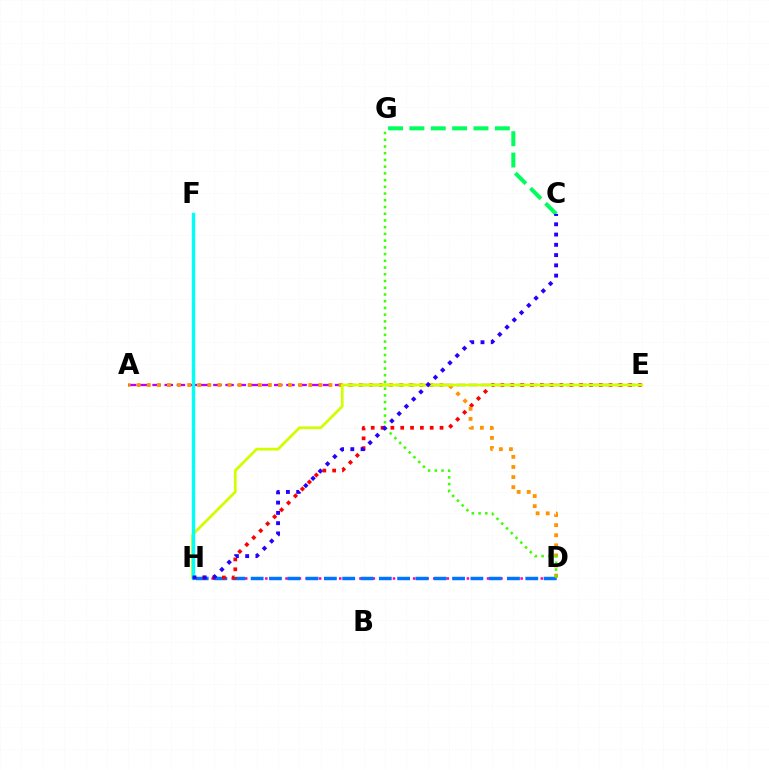{('D', 'H'): [{'color': '#ff00ac', 'line_style': 'dotted', 'thickness': 1.83}, {'color': '#0074ff', 'line_style': 'dashed', 'thickness': 2.49}], ('E', 'H'): [{'color': '#ff0000', 'line_style': 'dotted', 'thickness': 2.67}, {'color': '#d1ff00', 'line_style': 'solid', 'thickness': 1.99}], ('A', 'E'): [{'color': '#b900ff', 'line_style': 'dashed', 'thickness': 1.65}], ('A', 'D'): [{'color': '#ff9400', 'line_style': 'dotted', 'thickness': 2.74}], ('D', 'G'): [{'color': '#3dff00', 'line_style': 'dotted', 'thickness': 1.83}], ('C', 'G'): [{'color': '#00ff5c', 'line_style': 'dashed', 'thickness': 2.9}], ('F', 'H'): [{'color': '#00fff6', 'line_style': 'solid', 'thickness': 2.43}], ('C', 'H'): [{'color': '#2500ff', 'line_style': 'dotted', 'thickness': 2.79}]}